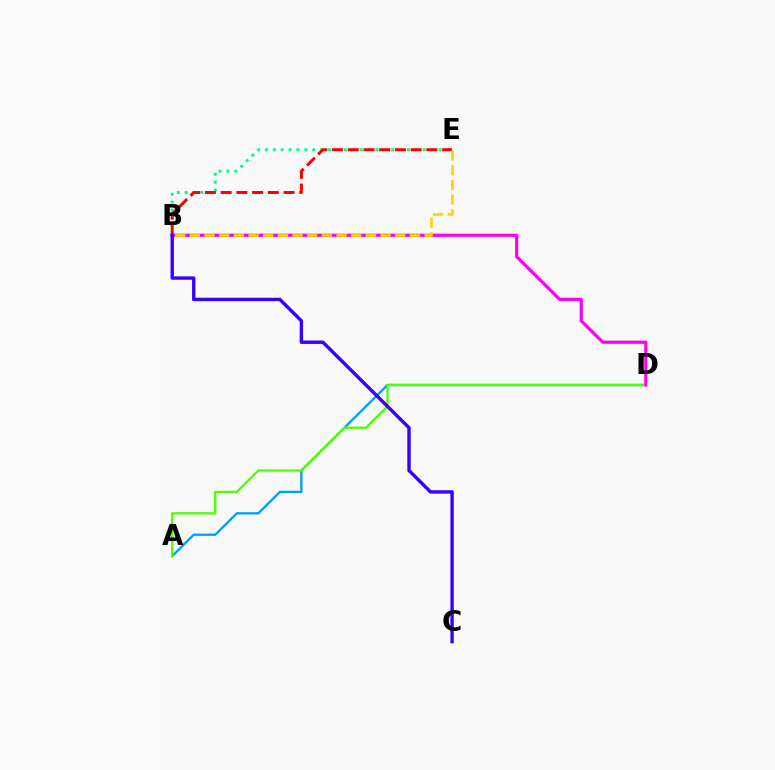{('A', 'D'): [{'color': '#009eff', 'line_style': 'solid', 'thickness': 1.68}, {'color': '#4fff00', 'line_style': 'solid', 'thickness': 1.66}], ('B', 'D'): [{'color': '#ff00ed', 'line_style': 'solid', 'thickness': 2.29}], ('B', 'E'): [{'color': '#00ff86', 'line_style': 'dotted', 'thickness': 2.14}, {'color': '#ff0000', 'line_style': 'dashed', 'thickness': 2.14}, {'color': '#ffd500', 'line_style': 'dashed', 'thickness': 1.99}], ('B', 'C'): [{'color': '#3700ff', 'line_style': 'solid', 'thickness': 2.45}]}